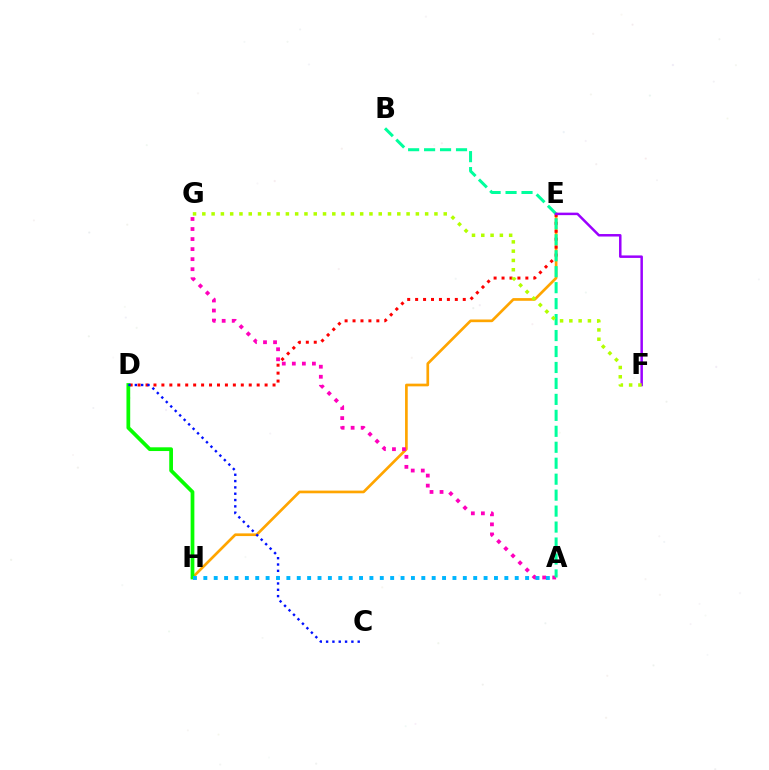{('E', 'H'): [{'color': '#ffa500', 'line_style': 'solid', 'thickness': 1.93}], ('A', 'G'): [{'color': '#ff00bd', 'line_style': 'dotted', 'thickness': 2.73}], ('D', 'E'): [{'color': '#ff0000', 'line_style': 'dotted', 'thickness': 2.16}], ('D', 'H'): [{'color': '#08ff00', 'line_style': 'solid', 'thickness': 2.69}], ('A', 'B'): [{'color': '#00ff9d', 'line_style': 'dashed', 'thickness': 2.17}], ('C', 'D'): [{'color': '#0010ff', 'line_style': 'dotted', 'thickness': 1.72}], ('E', 'F'): [{'color': '#9b00ff', 'line_style': 'solid', 'thickness': 1.79}], ('F', 'G'): [{'color': '#b3ff00', 'line_style': 'dotted', 'thickness': 2.52}], ('A', 'H'): [{'color': '#00b5ff', 'line_style': 'dotted', 'thickness': 2.82}]}